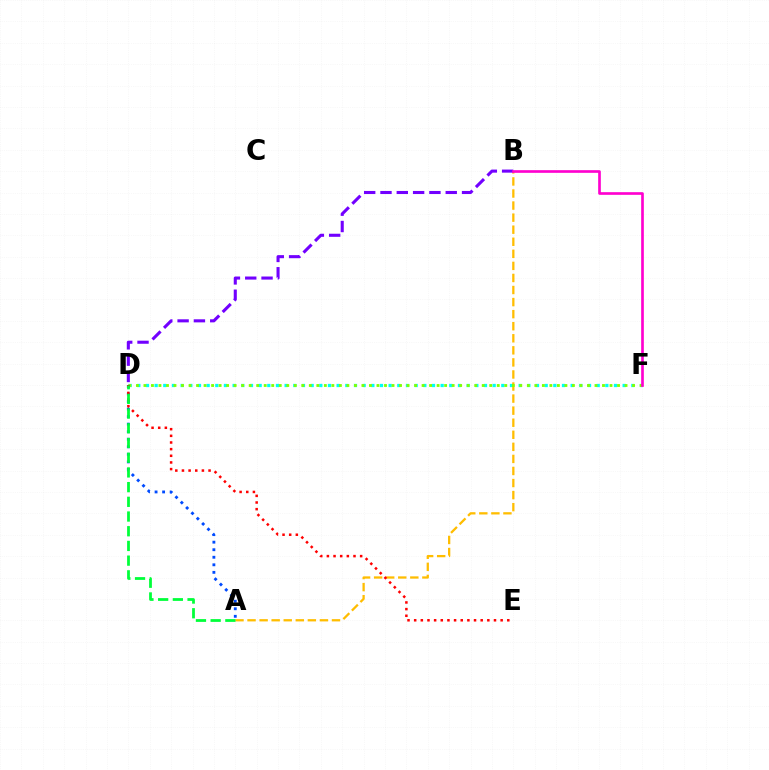{('D', 'F'): [{'color': '#00fff6', 'line_style': 'dotted', 'thickness': 2.35}, {'color': '#84ff00', 'line_style': 'dotted', 'thickness': 2.04}], ('A', 'B'): [{'color': '#ffbd00', 'line_style': 'dashed', 'thickness': 1.64}], ('A', 'D'): [{'color': '#004bff', 'line_style': 'dotted', 'thickness': 2.05}, {'color': '#00ff39', 'line_style': 'dashed', 'thickness': 2.0}], ('D', 'E'): [{'color': '#ff0000', 'line_style': 'dotted', 'thickness': 1.81}], ('B', 'D'): [{'color': '#7200ff', 'line_style': 'dashed', 'thickness': 2.22}], ('B', 'F'): [{'color': '#ff00cf', 'line_style': 'solid', 'thickness': 1.92}]}